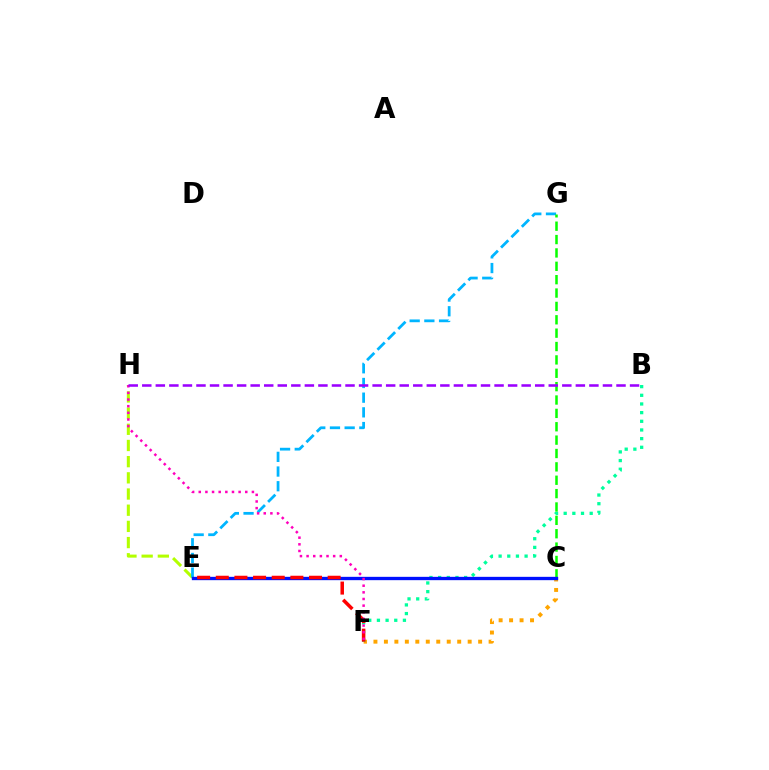{('E', 'H'): [{'color': '#b3ff00', 'line_style': 'dashed', 'thickness': 2.2}], ('C', 'F'): [{'color': '#ffa500', 'line_style': 'dotted', 'thickness': 2.84}], ('E', 'G'): [{'color': '#00b5ff', 'line_style': 'dashed', 'thickness': 2.0}], ('B', 'F'): [{'color': '#00ff9d', 'line_style': 'dotted', 'thickness': 2.35}], ('C', 'G'): [{'color': '#08ff00', 'line_style': 'dashed', 'thickness': 1.82}], ('C', 'E'): [{'color': '#0010ff', 'line_style': 'solid', 'thickness': 2.4}], ('E', 'F'): [{'color': '#ff0000', 'line_style': 'dashed', 'thickness': 2.53}], ('F', 'H'): [{'color': '#ff00bd', 'line_style': 'dotted', 'thickness': 1.81}], ('B', 'H'): [{'color': '#9b00ff', 'line_style': 'dashed', 'thickness': 1.84}]}